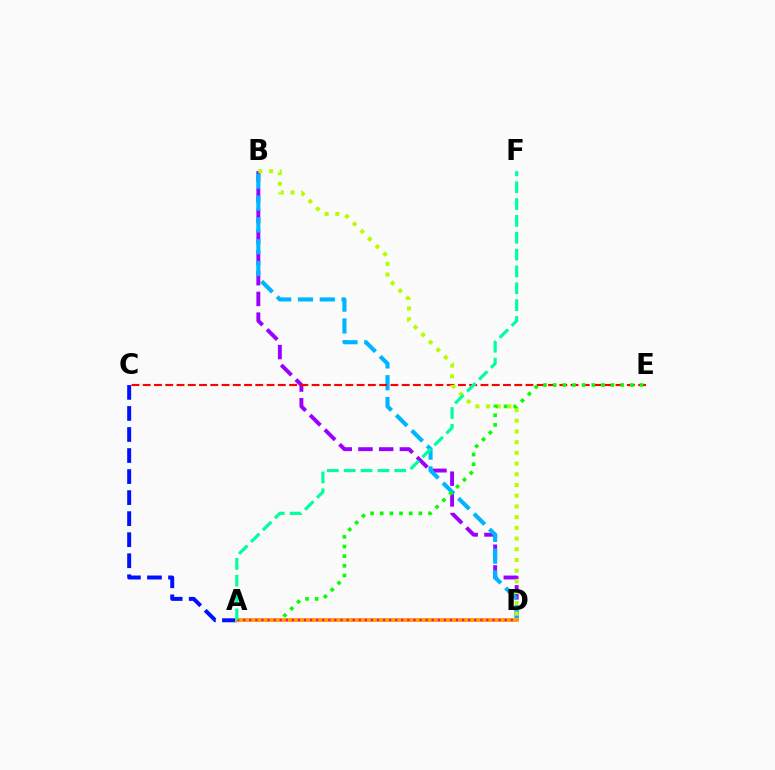{('B', 'D'): [{'color': '#9b00ff', 'line_style': 'dashed', 'thickness': 2.81}, {'color': '#00b5ff', 'line_style': 'dashed', 'thickness': 2.96}, {'color': '#b3ff00', 'line_style': 'dotted', 'thickness': 2.91}], ('C', 'E'): [{'color': '#ff0000', 'line_style': 'dashed', 'thickness': 1.53}], ('A', 'E'): [{'color': '#08ff00', 'line_style': 'dotted', 'thickness': 2.62}], ('A', 'C'): [{'color': '#0010ff', 'line_style': 'dashed', 'thickness': 2.86}], ('A', 'D'): [{'color': '#ffa500', 'line_style': 'solid', 'thickness': 2.85}, {'color': '#ff00bd', 'line_style': 'dotted', 'thickness': 1.65}], ('A', 'F'): [{'color': '#00ff9d', 'line_style': 'dashed', 'thickness': 2.29}]}